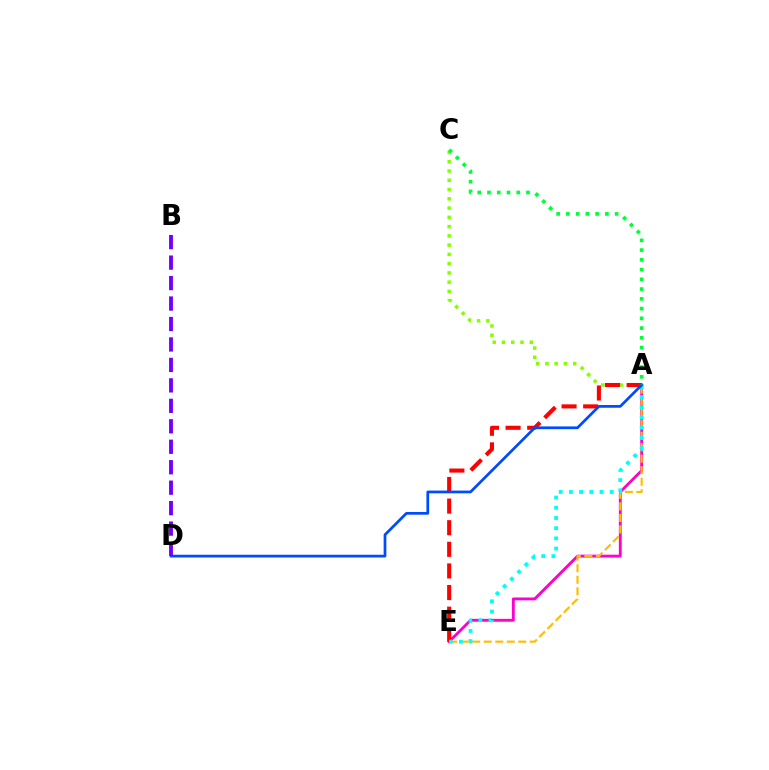{('A', 'E'): [{'color': '#ff00cf', 'line_style': 'solid', 'thickness': 2.05}, {'color': '#ff0000', 'line_style': 'dashed', 'thickness': 2.94}, {'color': '#ffbd00', 'line_style': 'dashed', 'thickness': 1.56}, {'color': '#00fff6', 'line_style': 'dotted', 'thickness': 2.77}], ('A', 'C'): [{'color': '#84ff00', 'line_style': 'dotted', 'thickness': 2.52}, {'color': '#00ff39', 'line_style': 'dotted', 'thickness': 2.65}], ('A', 'D'): [{'color': '#004bff', 'line_style': 'solid', 'thickness': 1.96}], ('B', 'D'): [{'color': '#7200ff', 'line_style': 'dashed', 'thickness': 2.78}]}